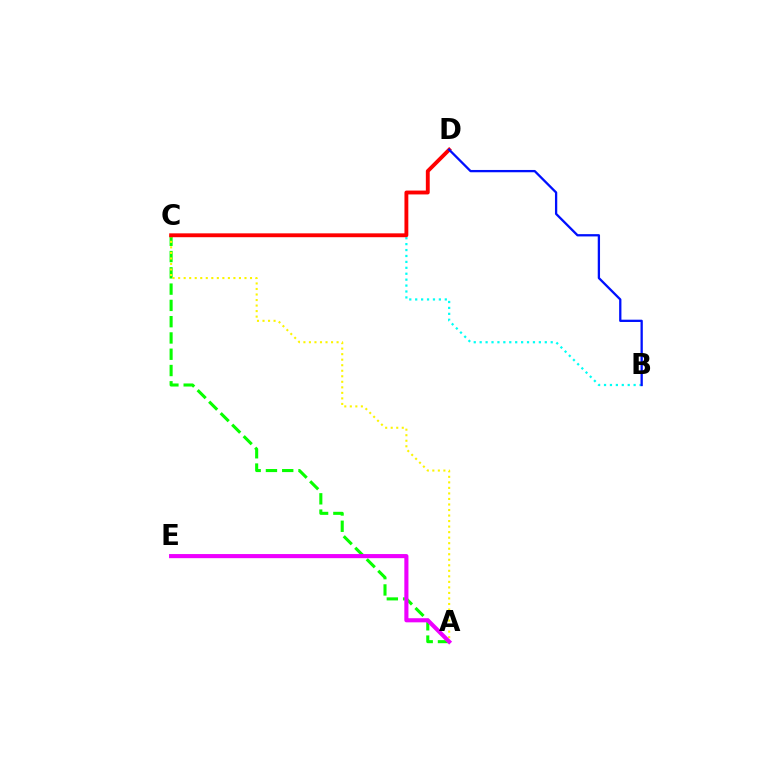{('B', 'C'): [{'color': '#00fff6', 'line_style': 'dotted', 'thickness': 1.61}], ('A', 'C'): [{'color': '#08ff00', 'line_style': 'dashed', 'thickness': 2.21}, {'color': '#fcf500', 'line_style': 'dotted', 'thickness': 1.5}], ('C', 'D'): [{'color': '#ff0000', 'line_style': 'solid', 'thickness': 2.78}], ('A', 'E'): [{'color': '#ee00ff', 'line_style': 'solid', 'thickness': 2.96}], ('B', 'D'): [{'color': '#0010ff', 'line_style': 'solid', 'thickness': 1.65}]}